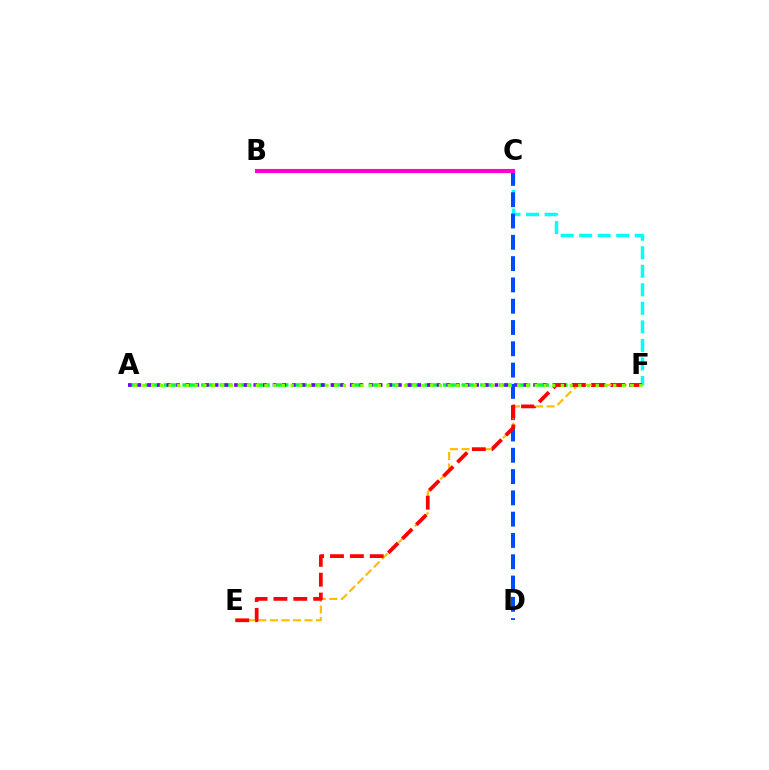{('C', 'F'): [{'color': '#00fff6', 'line_style': 'dashed', 'thickness': 2.52}], ('A', 'F'): [{'color': '#00ff39', 'line_style': 'dashed', 'thickness': 2.53}, {'color': '#7200ff', 'line_style': 'dotted', 'thickness': 2.62}, {'color': '#84ff00', 'line_style': 'dotted', 'thickness': 2.37}], ('C', 'D'): [{'color': '#004bff', 'line_style': 'dashed', 'thickness': 2.89}], ('B', 'C'): [{'color': '#ff00cf', 'line_style': 'solid', 'thickness': 2.96}], ('E', 'F'): [{'color': '#ffbd00', 'line_style': 'dashed', 'thickness': 1.57}, {'color': '#ff0000', 'line_style': 'dashed', 'thickness': 2.7}]}